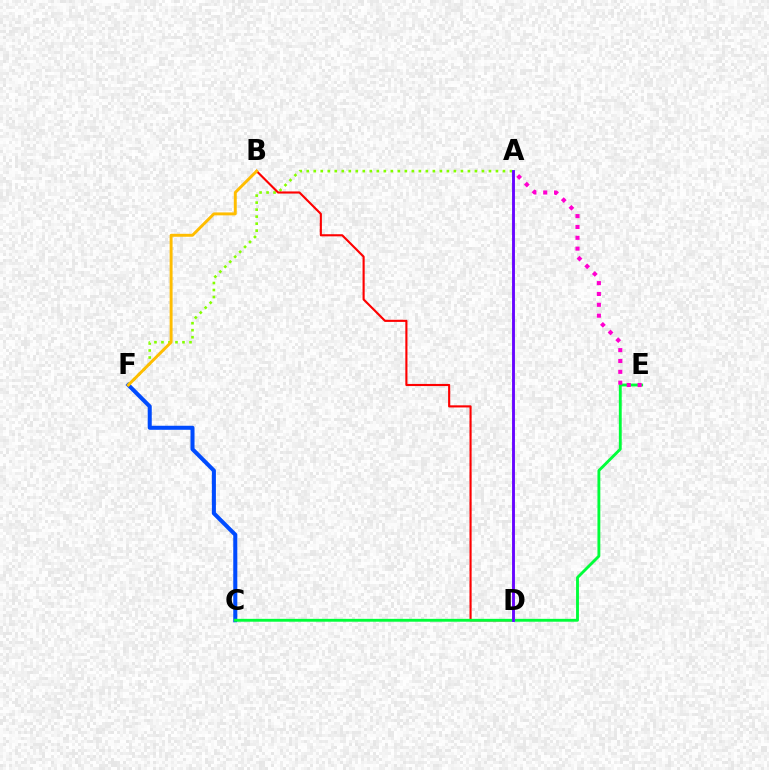{('C', 'F'): [{'color': '#004bff', 'line_style': 'solid', 'thickness': 2.91}], ('A', 'F'): [{'color': '#84ff00', 'line_style': 'dotted', 'thickness': 1.9}], ('B', 'D'): [{'color': '#ff0000', 'line_style': 'solid', 'thickness': 1.53}], ('C', 'E'): [{'color': '#00ff39', 'line_style': 'solid', 'thickness': 2.06}], ('B', 'F'): [{'color': '#ffbd00', 'line_style': 'solid', 'thickness': 2.11}], ('A', 'D'): [{'color': '#00fff6', 'line_style': 'solid', 'thickness': 2.06}, {'color': '#7200ff', 'line_style': 'solid', 'thickness': 2.03}], ('A', 'E'): [{'color': '#ff00cf', 'line_style': 'dotted', 'thickness': 2.95}]}